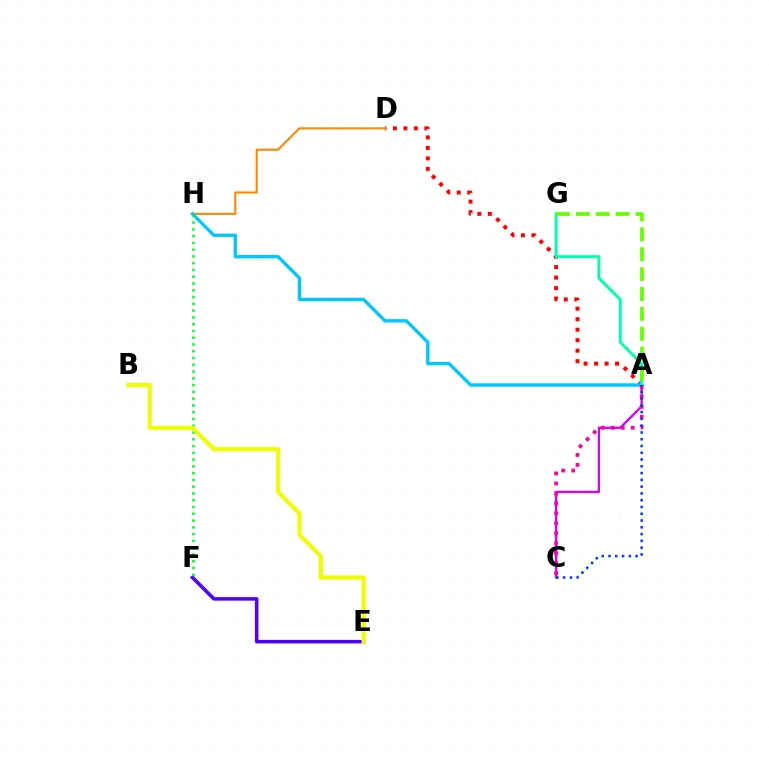{('A', 'D'): [{'color': '#ff0000', 'line_style': 'dotted', 'thickness': 2.85}], ('A', 'C'): [{'color': '#d600ff', 'line_style': 'solid', 'thickness': 1.69}, {'color': '#ff00a0', 'line_style': 'dotted', 'thickness': 2.71}, {'color': '#003fff', 'line_style': 'dotted', 'thickness': 1.84}], ('D', 'H'): [{'color': '#ff8800', 'line_style': 'solid', 'thickness': 1.51}], ('A', 'H'): [{'color': '#00c7ff', 'line_style': 'solid', 'thickness': 2.43}], ('E', 'F'): [{'color': '#4f00ff', 'line_style': 'solid', 'thickness': 2.54}], ('A', 'G'): [{'color': '#00ffaf', 'line_style': 'solid', 'thickness': 2.13}, {'color': '#66ff00', 'line_style': 'dashed', 'thickness': 2.7}], ('F', 'H'): [{'color': '#00ff27', 'line_style': 'dotted', 'thickness': 1.84}], ('B', 'E'): [{'color': '#eeff00', 'line_style': 'solid', 'thickness': 2.99}]}